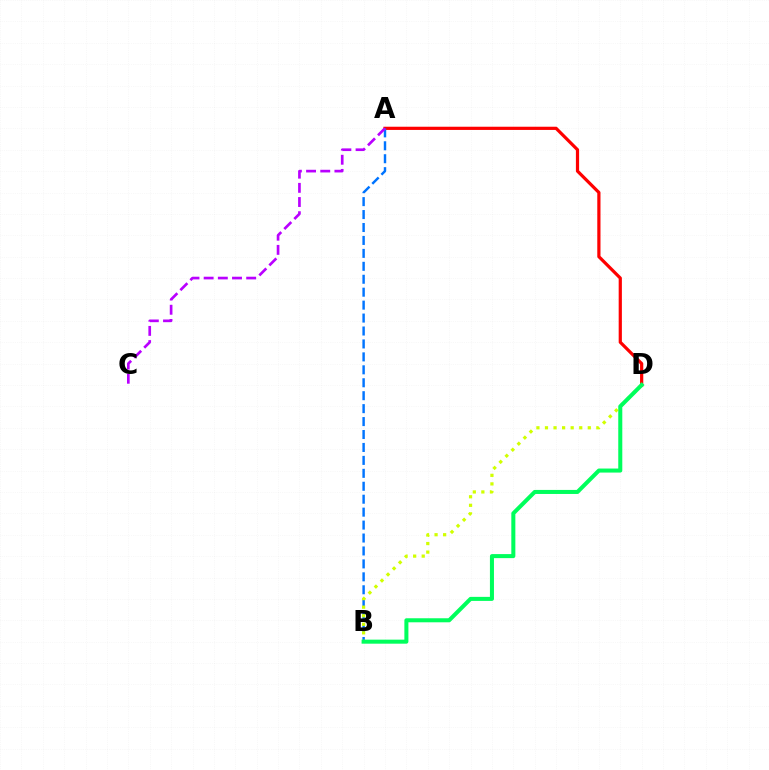{('A', 'D'): [{'color': '#ff0000', 'line_style': 'solid', 'thickness': 2.31}], ('A', 'B'): [{'color': '#0074ff', 'line_style': 'dashed', 'thickness': 1.76}], ('B', 'D'): [{'color': '#d1ff00', 'line_style': 'dotted', 'thickness': 2.33}, {'color': '#00ff5c', 'line_style': 'solid', 'thickness': 2.91}], ('A', 'C'): [{'color': '#b900ff', 'line_style': 'dashed', 'thickness': 1.93}]}